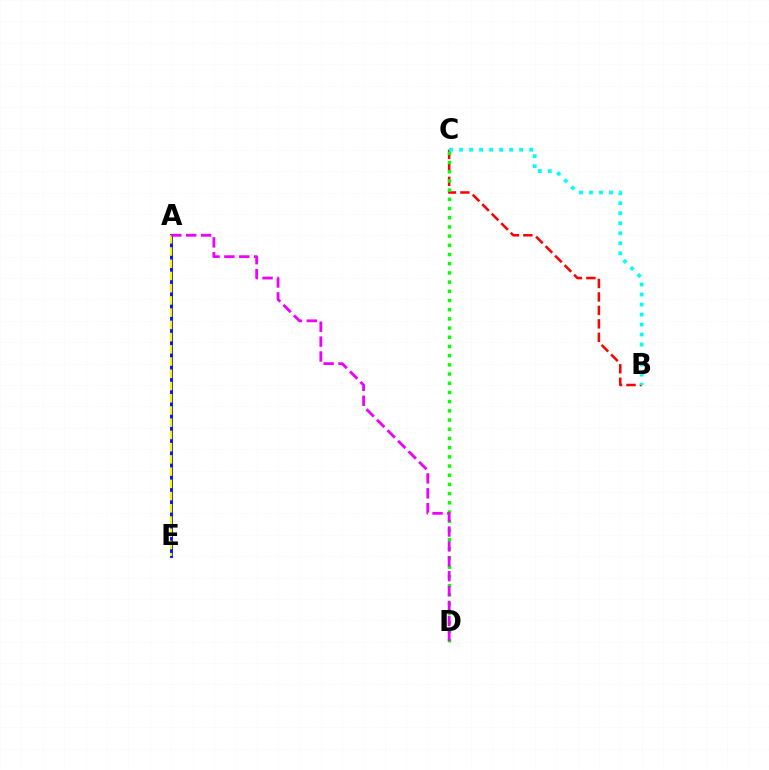{('B', 'C'): [{'color': '#ff0000', 'line_style': 'dashed', 'thickness': 1.83}, {'color': '#00fff6', 'line_style': 'dotted', 'thickness': 2.72}], ('C', 'D'): [{'color': '#08ff00', 'line_style': 'dotted', 'thickness': 2.5}], ('A', 'E'): [{'color': '#0010ff', 'line_style': 'solid', 'thickness': 2.07}, {'color': '#fcf500', 'line_style': 'dashed', 'thickness': 1.66}], ('A', 'D'): [{'color': '#ee00ff', 'line_style': 'dashed', 'thickness': 2.02}]}